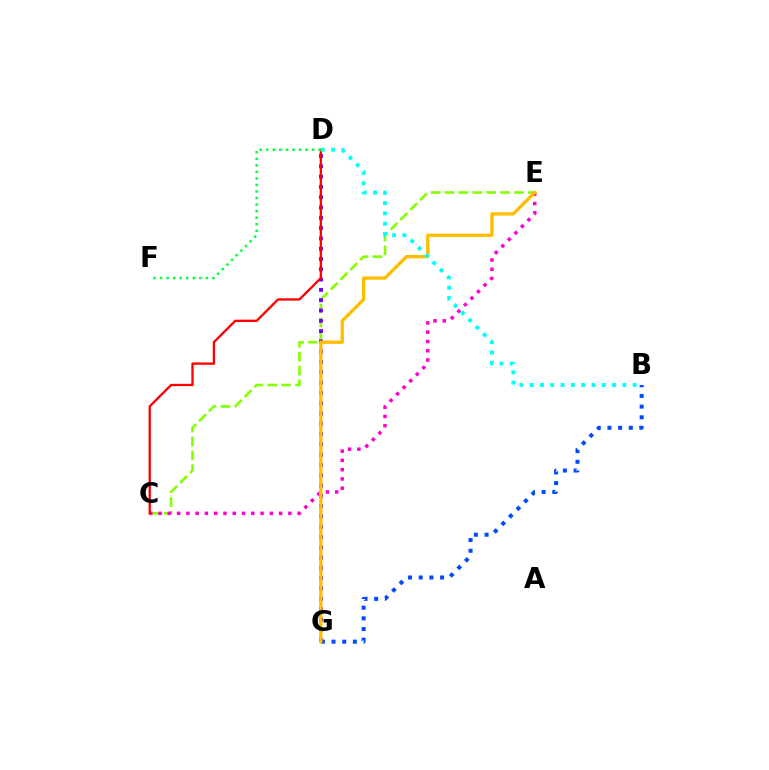{('C', 'E'): [{'color': '#84ff00', 'line_style': 'dashed', 'thickness': 1.89}, {'color': '#ff00cf', 'line_style': 'dotted', 'thickness': 2.52}], ('D', 'G'): [{'color': '#7200ff', 'line_style': 'dotted', 'thickness': 2.8}], ('B', 'G'): [{'color': '#004bff', 'line_style': 'dotted', 'thickness': 2.9}], ('C', 'D'): [{'color': '#ff0000', 'line_style': 'solid', 'thickness': 1.67}], ('E', 'G'): [{'color': '#ffbd00', 'line_style': 'solid', 'thickness': 2.38}], ('B', 'D'): [{'color': '#00fff6', 'line_style': 'dotted', 'thickness': 2.8}], ('D', 'F'): [{'color': '#00ff39', 'line_style': 'dotted', 'thickness': 1.78}]}